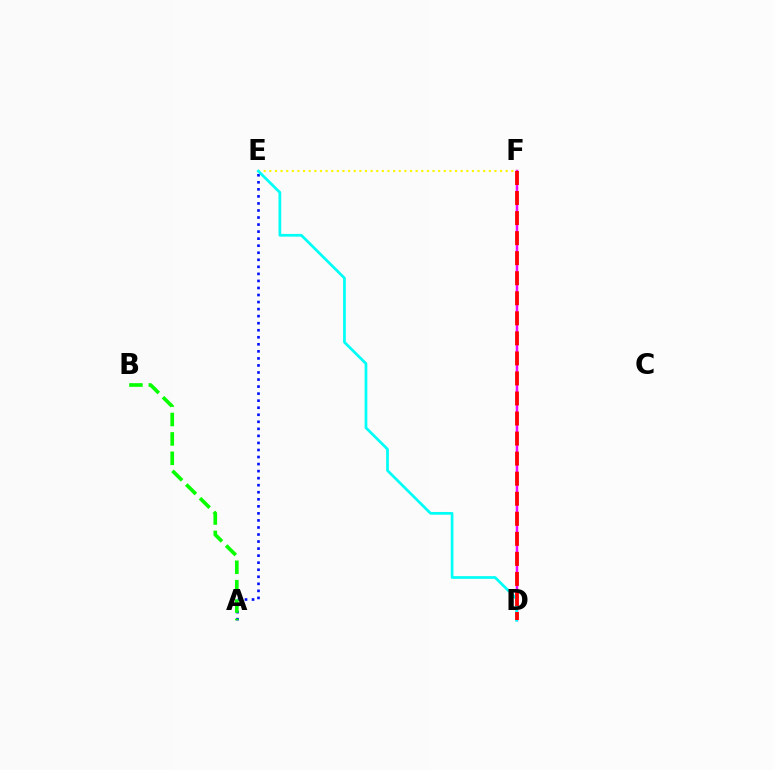{('D', 'F'): [{'color': '#ee00ff', 'line_style': 'solid', 'thickness': 1.79}, {'color': '#ff0000', 'line_style': 'dashed', 'thickness': 2.72}], ('A', 'E'): [{'color': '#0010ff', 'line_style': 'dotted', 'thickness': 1.91}], ('E', 'F'): [{'color': '#fcf500', 'line_style': 'dotted', 'thickness': 1.53}], ('D', 'E'): [{'color': '#00fff6', 'line_style': 'solid', 'thickness': 1.96}], ('A', 'B'): [{'color': '#08ff00', 'line_style': 'dashed', 'thickness': 2.64}]}